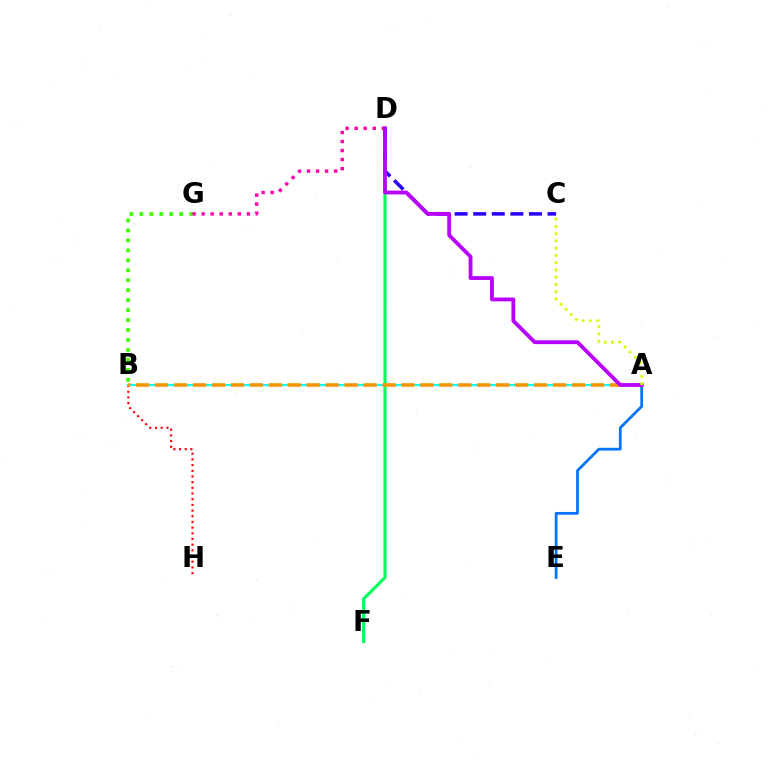{('D', 'F'): [{'color': '#00ff5c', 'line_style': 'solid', 'thickness': 2.22}], ('B', 'G'): [{'color': '#3dff00', 'line_style': 'dotted', 'thickness': 2.7}], ('B', 'H'): [{'color': '#ff0000', 'line_style': 'dotted', 'thickness': 1.54}], ('D', 'G'): [{'color': '#ff00ac', 'line_style': 'dotted', 'thickness': 2.46}], ('A', 'B'): [{'color': '#00fff6', 'line_style': 'solid', 'thickness': 1.59}, {'color': '#ff9400', 'line_style': 'dashed', 'thickness': 2.57}], ('A', 'E'): [{'color': '#0074ff', 'line_style': 'solid', 'thickness': 1.98}], ('C', 'D'): [{'color': '#2500ff', 'line_style': 'dashed', 'thickness': 2.52}], ('A', 'D'): [{'color': '#b900ff', 'line_style': 'solid', 'thickness': 2.74}], ('A', 'C'): [{'color': '#d1ff00', 'line_style': 'dotted', 'thickness': 1.97}]}